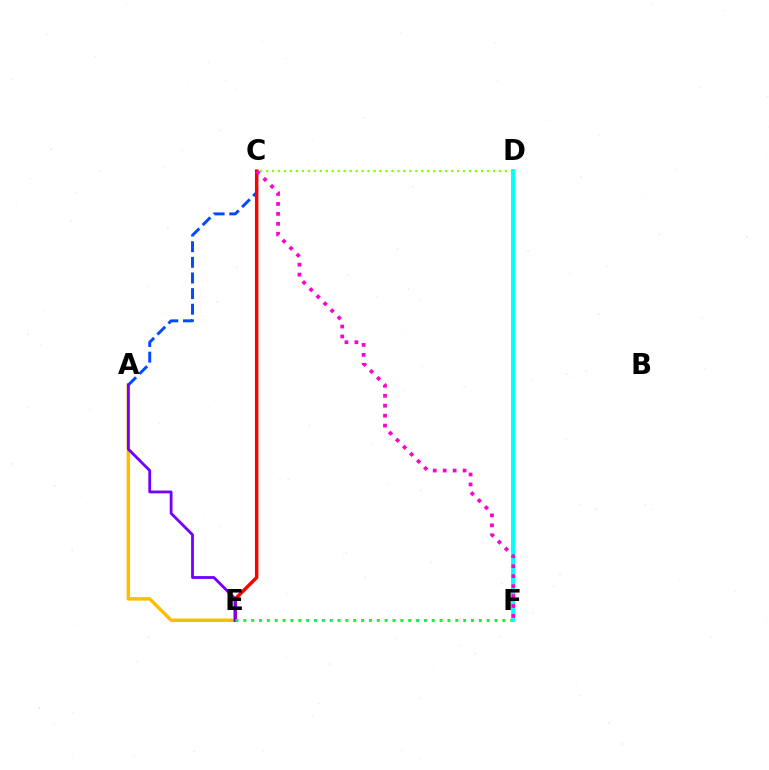{('A', 'E'): [{'color': '#ffbd00', 'line_style': 'solid', 'thickness': 2.49}, {'color': '#7200ff', 'line_style': 'solid', 'thickness': 2.03}], ('A', 'C'): [{'color': '#004bff', 'line_style': 'dashed', 'thickness': 2.12}], ('C', 'E'): [{'color': '#ff0000', 'line_style': 'solid', 'thickness': 2.49}], ('C', 'D'): [{'color': '#84ff00', 'line_style': 'dotted', 'thickness': 1.62}], ('E', 'F'): [{'color': '#00ff39', 'line_style': 'dotted', 'thickness': 2.13}], ('D', 'F'): [{'color': '#00fff6', 'line_style': 'solid', 'thickness': 2.79}], ('C', 'F'): [{'color': '#ff00cf', 'line_style': 'dotted', 'thickness': 2.7}]}